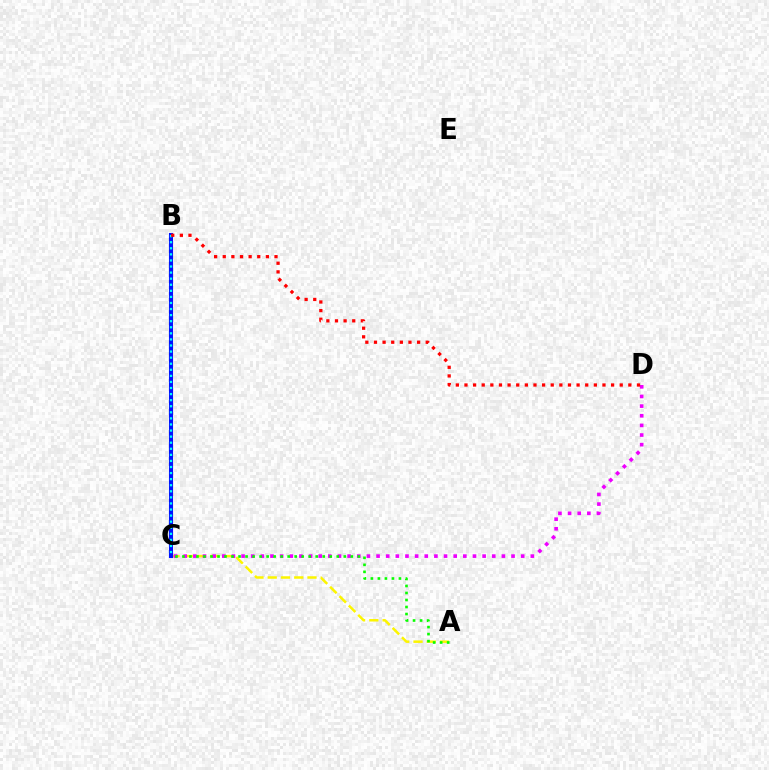{('A', 'C'): [{'color': '#fcf500', 'line_style': 'dashed', 'thickness': 1.8}, {'color': '#08ff00', 'line_style': 'dotted', 'thickness': 1.91}], ('C', 'D'): [{'color': '#ee00ff', 'line_style': 'dotted', 'thickness': 2.62}], ('B', 'C'): [{'color': '#0010ff', 'line_style': 'solid', 'thickness': 2.95}, {'color': '#00fff6', 'line_style': 'dotted', 'thickness': 1.65}], ('B', 'D'): [{'color': '#ff0000', 'line_style': 'dotted', 'thickness': 2.34}]}